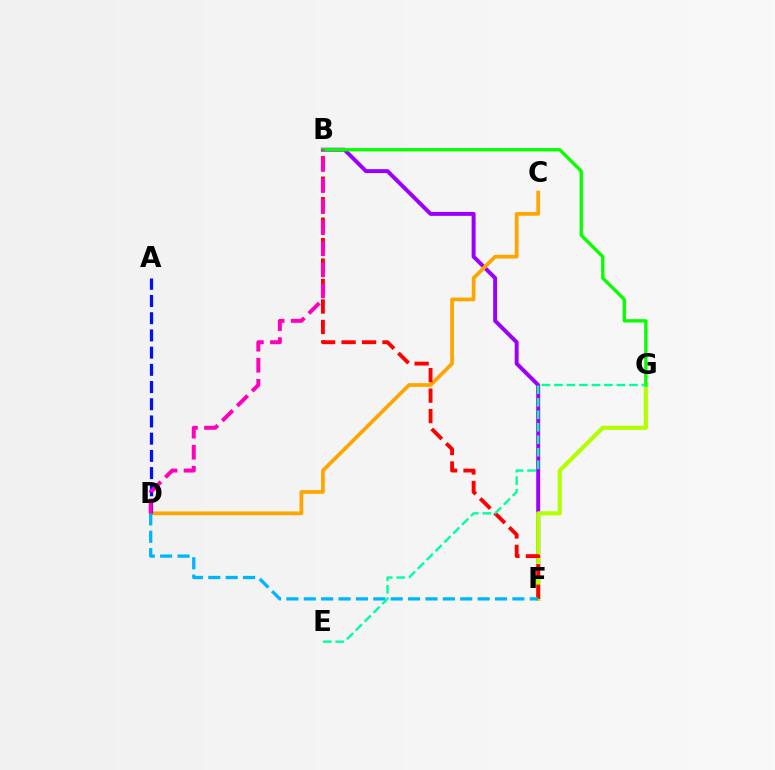{('B', 'F'): [{'color': '#9b00ff', 'line_style': 'solid', 'thickness': 2.85}, {'color': '#ff0000', 'line_style': 'dashed', 'thickness': 2.78}], ('F', 'G'): [{'color': '#b3ff00', 'line_style': 'solid', 'thickness': 2.98}], ('C', 'D'): [{'color': '#ffa500', 'line_style': 'solid', 'thickness': 2.69}], ('A', 'D'): [{'color': '#0010ff', 'line_style': 'dashed', 'thickness': 2.34}], ('B', 'G'): [{'color': '#08ff00', 'line_style': 'solid', 'thickness': 2.39}], ('D', 'F'): [{'color': '#00b5ff', 'line_style': 'dashed', 'thickness': 2.36}], ('B', 'D'): [{'color': '#ff00bd', 'line_style': 'dashed', 'thickness': 2.86}], ('E', 'G'): [{'color': '#00ff9d', 'line_style': 'dashed', 'thickness': 1.7}]}